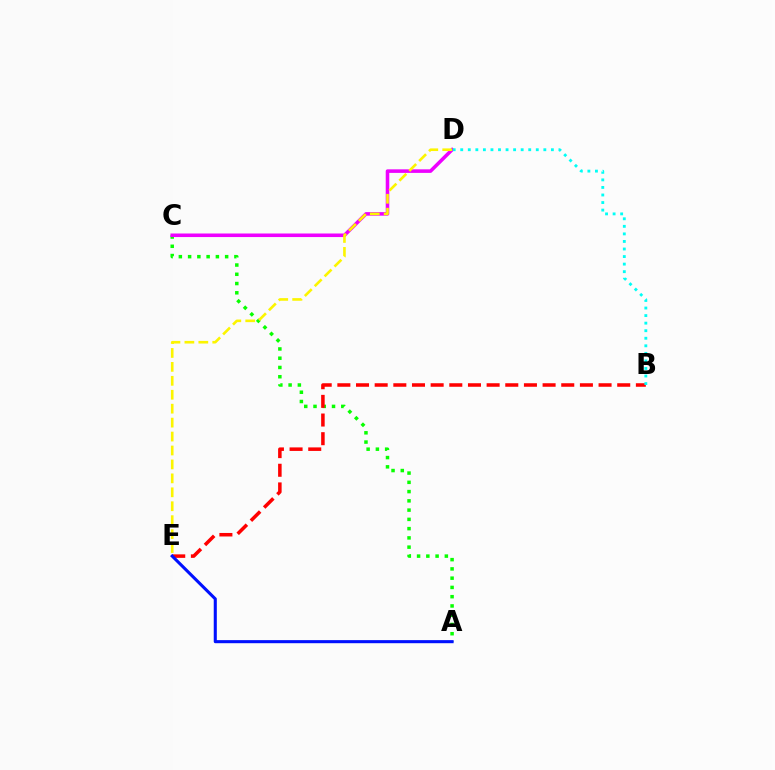{('A', 'C'): [{'color': '#08ff00', 'line_style': 'dotted', 'thickness': 2.52}], ('B', 'E'): [{'color': '#ff0000', 'line_style': 'dashed', 'thickness': 2.53}], ('C', 'D'): [{'color': '#ee00ff', 'line_style': 'solid', 'thickness': 2.56}], ('D', 'E'): [{'color': '#fcf500', 'line_style': 'dashed', 'thickness': 1.89}], ('A', 'E'): [{'color': '#0010ff', 'line_style': 'solid', 'thickness': 2.21}], ('B', 'D'): [{'color': '#00fff6', 'line_style': 'dotted', 'thickness': 2.05}]}